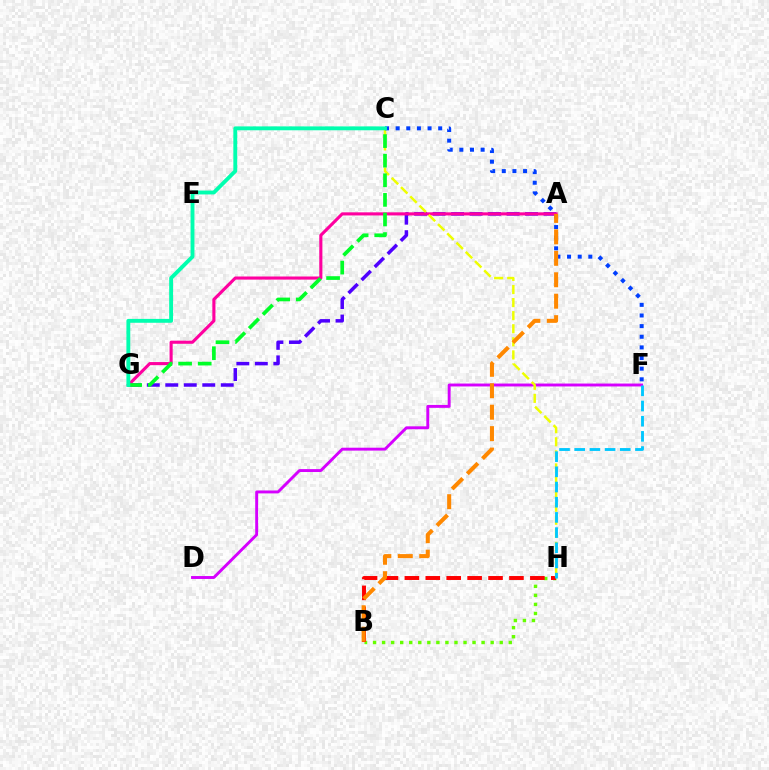{('A', 'G'): [{'color': '#4f00ff', 'line_style': 'dashed', 'thickness': 2.51}, {'color': '#ff00a0', 'line_style': 'solid', 'thickness': 2.24}], ('B', 'H'): [{'color': '#66ff00', 'line_style': 'dotted', 'thickness': 2.46}, {'color': '#ff0000', 'line_style': 'dashed', 'thickness': 2.84}], ('D', 'F'): [{'color': '#d600ff', 'line_style': 'solid', 'thickness': 2.09}], ('C', 'H'): [{'color': '#eeff00', 'line_style': 'dashed', 'thickness': 1.78}], ('C', 'F'): [{'color': '#003fff', 'line_style': 'dotted', 'thickness': 2.89}], ('C', 'G'): [{'color': '#00ff27', 'line_style': 'dashed', 'thickness': 2.66}, {'color': '#00ffaf', 'line_style': 'solid', 'thickness': 2.79}], ('F', 'H'): [{'color': '#00c7ff', 'line_style': 'dashed', 'thickness': 2.06}], ('A', 'B'): [{'color': '#ff8800', 'line_style': 'dashed', 'thickness': 2.91}]}